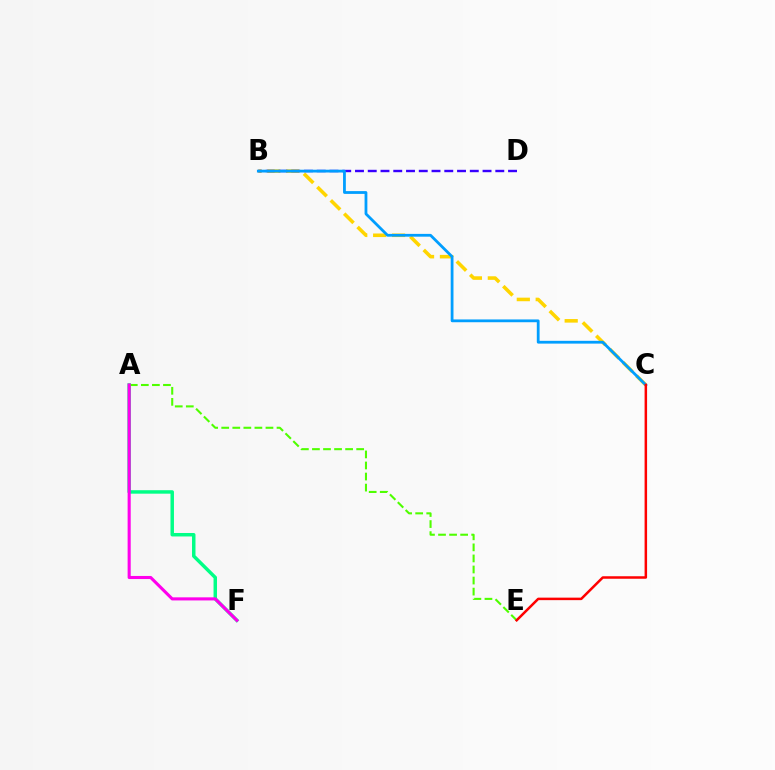{('B', 'C'): [{'color': '#ffd500', 'line_style': 'dashed', 'thickness': 2.57}, {'color': '#009eff', 'line_style': 'solid', 'thickness': 2.0}], ('A', 'F'): [{'color': '#00ff86', 'line_style': 'solid', 'thickness': 2.5}, {'color': '#ff00ed', 'line_style': 'solid', 'thickness': 2.22}], ('B', 'D'): [{'color': '#3700ff', 'line_style': 'dashed', 'thickness': 1.73}], ('A', 'E'): [{'color': '#4fff00', 'line_style': 'dashed', 'thickness': 1.5}], ('C', 'E'): [{'color': '#ff0000', 'line_style': 'solid', 'thickness': 1.8}]}